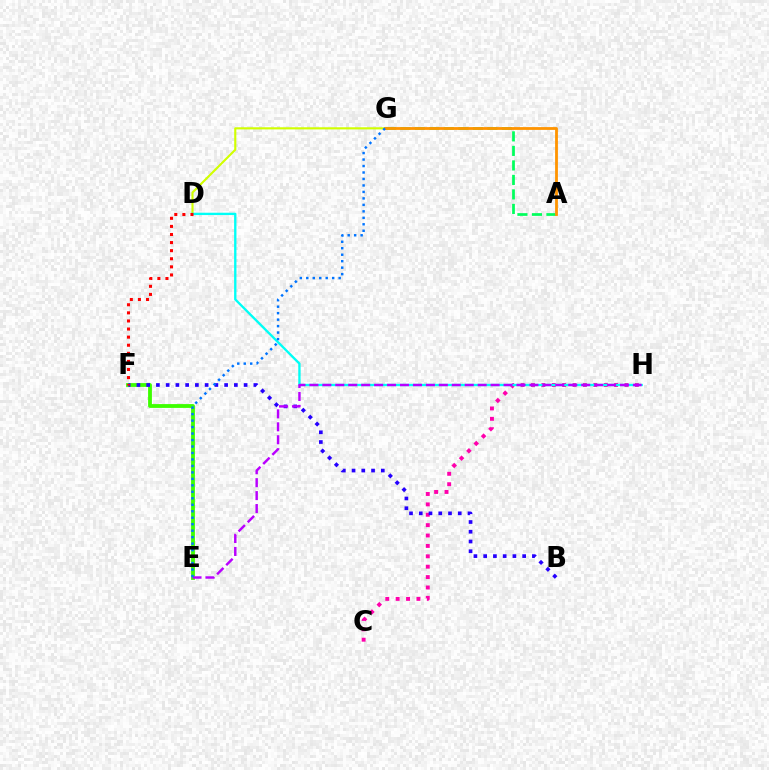{('D', 'G'): [{'color': '#d1ff00', 'line_style': 'solid', 'thickness': 1.54}], ('E', 'F'): [{'color': '#3dff00', 'line_style': 'solid', 'thickness': 2.74}], ('C', 'H'): [{'color': '#ff00ac', 'line_style': 'dotted', 'thickness': 2.82}], ('A', 'G'): [{'color': '#00ff5c', 'line_style': 'dashed', 'thickness': 1.97}, {'color': '#ff9400', 'line_style': 'solid', 'thickness': 2.02}], ('D', 'H'): [{'color': '#00fff6', 'line_style': 'solid', 'thickness': 1.68}], ('B', 'F'): [{'color': '#2500ff', 'line_style': 'dotted', 'thickness': 2.65}], ('E', 'H'): [{'color': '#b900ff', 'line_style': 'dashed', 'thickness': 1.76}], ('E', 'G'): [{'color': '#0074ff', 'line_style': 'dotted', 'thickness': 1.76}], ('D', 'F'): [{'color': '#ff0000', 'line_style': 'dotted', 'thickness': 2.2}]}